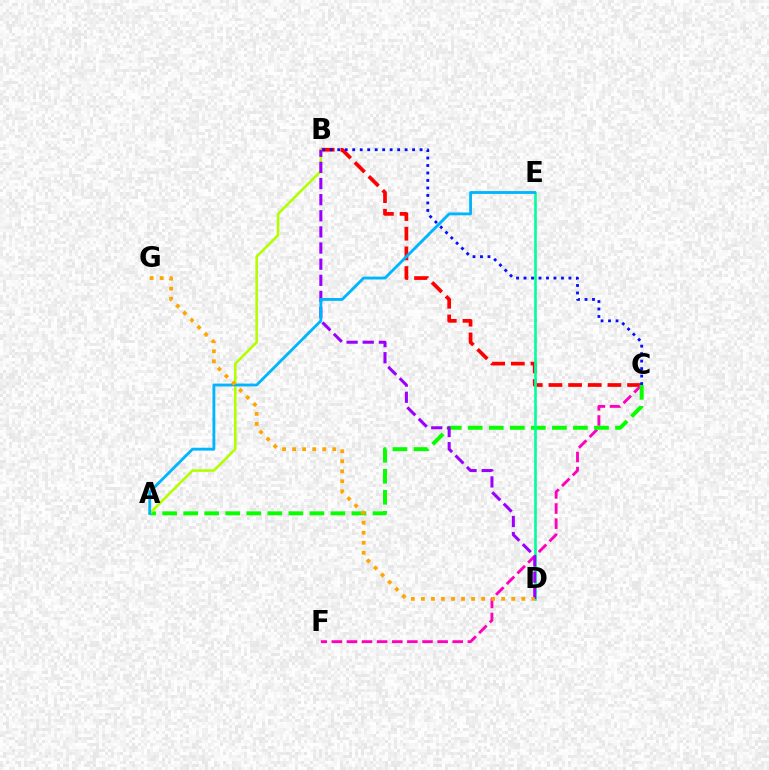{('B', 'C'): [{'color': '#ff0000', 'line_style': 'dashed', 'thickness': 2.67}, {'color': '#0010ff', 'line_style': 'dotted', 'thickness': 2.03}], ('C', 'F'): [{'color': '#ff00bd', 'line_style': 'dashed', 'thickness': 2.05}], ('A', 'C'): [{'color': '#08ff00', 'line_style': 'dashed', 'thickness': 2.86}], ('A', 'B'): [{'color': '#b3ff00', 'line_style': 'solid', 'thickness': 1.85}], ('D', 'E'): [{'color': '#00ff9d', 'line_style': 'solid', 'thickness': 1.91}], ('B', 'D'): [{'color': '#9b00ff', 'line_style': 'dashed', 'thickness': 2.19}], ('A', 'E'): [{'color': '#00b5ff', 'line_style': 'solid', 'thickness': 2.05}], ('D', 'G'): [{'color': '#ffa500', 'line_style': 'dotted', 'thickness': 2.73}]}